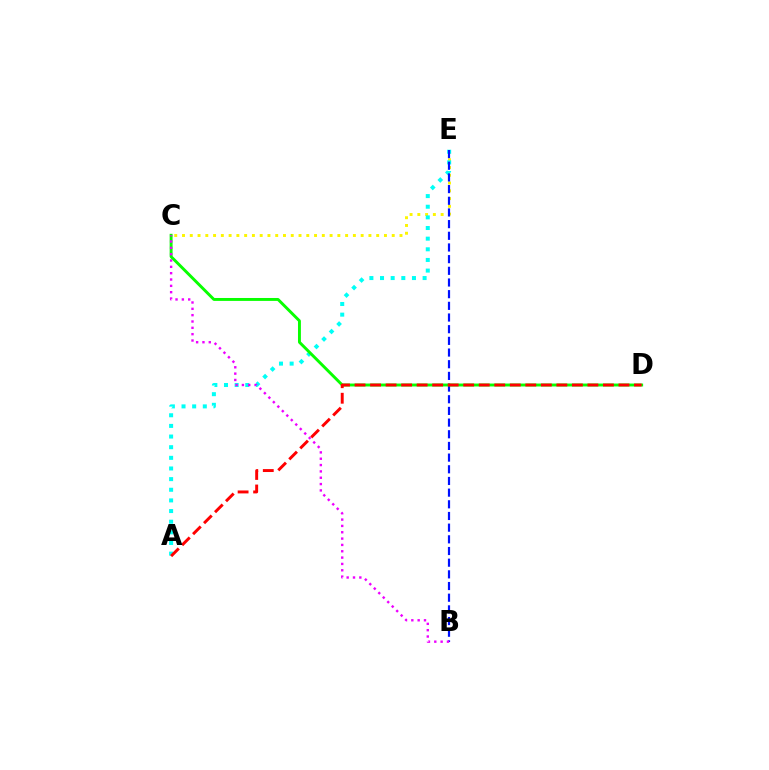{('C', 'E'): [{'color': '#fcf500', 'line_style': 'dotted', 'thickness': 2.11}], ('A', 'E'): [{'color': '#00fff6', 'line_style': 'dotted', 'thickness': 2.89}], ('B', 'E'): [{'color': '#0010ff', 'line_style': 'dashed', 'thickness': 1.59}], ('C', 'D'): [{'color': '#08ff00', 'line_style': 'solid', 'thickness': 2.1}], ('B', 'C'): [{'color': '#ee00ff', 'line_style': 'dotted', 'thickness': 1.72}], ('A', 'D'): [{'color': '#ff0000', 'line_style': 'dashed', 'thickness': 2.11}]}